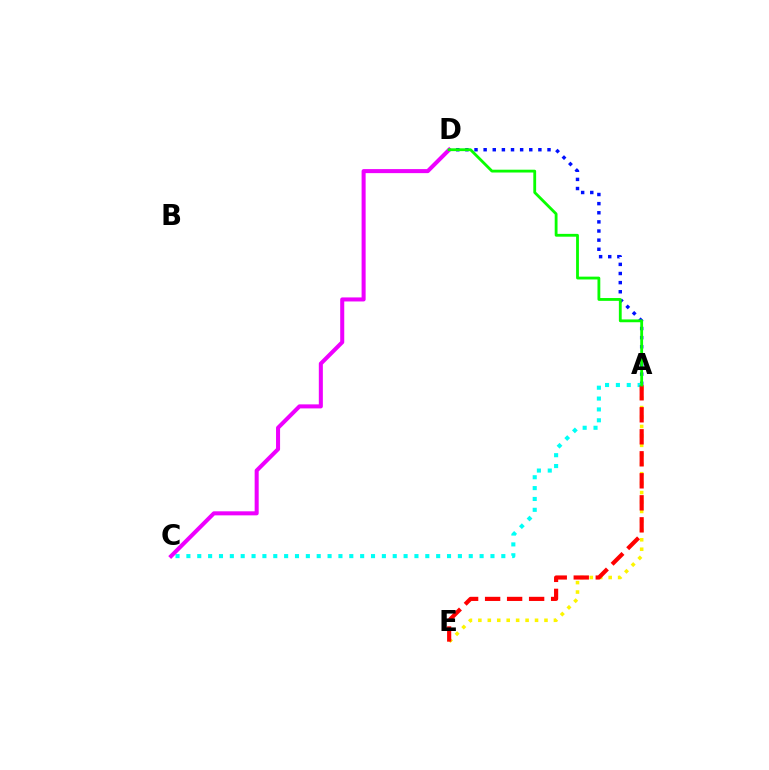{('A', 'E'): [{'color': '#fcf500', 'line_style': 'dotted', 'thickness': 2.57}, {'color': '#ff0000', 'line_style': 'dashed', 'thickness': 2.99}], ('A', 'D'): [{'color': '#0010ff', 'line_style': 'dotted', 'thickness': 2.48}, {'color': '#08ff00', 'line_style': 'solid', 'thickness': 2.03}], ('A', 'C'): [{'color': '#00fff6', 'line_style': 'dotted', 'thickness': 2.95}], ('C', 'D'): [{'color': '#ee00ff', 'line_style': 'solid', 'thickness': 2.91}]}